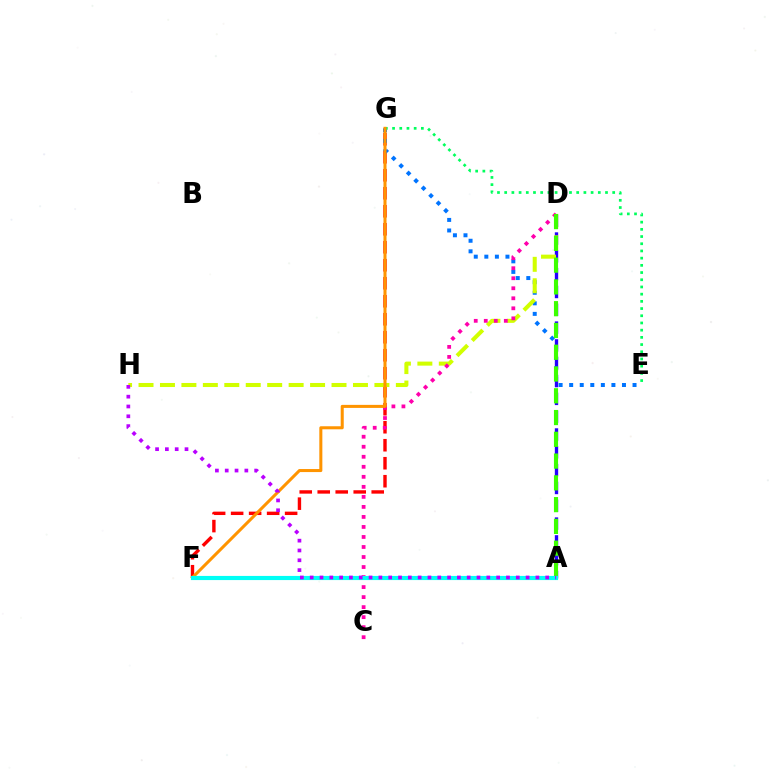{('A', 'D'): [{'color': '#2500ff', 'line_style': 'dashed', 'thickness': 2.42}, {'color': '#3dff00', 'line_style': 'dashed', 'thickness': 2.96}], ('F', 'G'): [{'color': '#ff0000', 'line_style': 'dashed', 'thickness': 2.44}, {'color': '#ff9400', 'line_style': 'solid', 'thickness': 2.19}], ('E', 'G'): [{'color': '#0074ff', 'line_style': 'dotted', 'thickness': 2.87}, {'color': '#00ff5c', 'line_style': 'dotted', 'thickness': 1.96}], ('D', 'H'): [{'color': '#d1ff00', 'line_style': 'dashed', 'thickness': 2.91}], ('C', 'D'): [{'color': '#ff00ac', 'line_style': 'dotted', 'thickness': 2.72}], ('A', 'F'): [{'color': '#00fff6', 'line_style': 'solid', 'thickness': 2.98}], ('A', 'H'): [{'color': '#b900ff', 'line_style': 'dotted', 'thickness': 2.67}]}